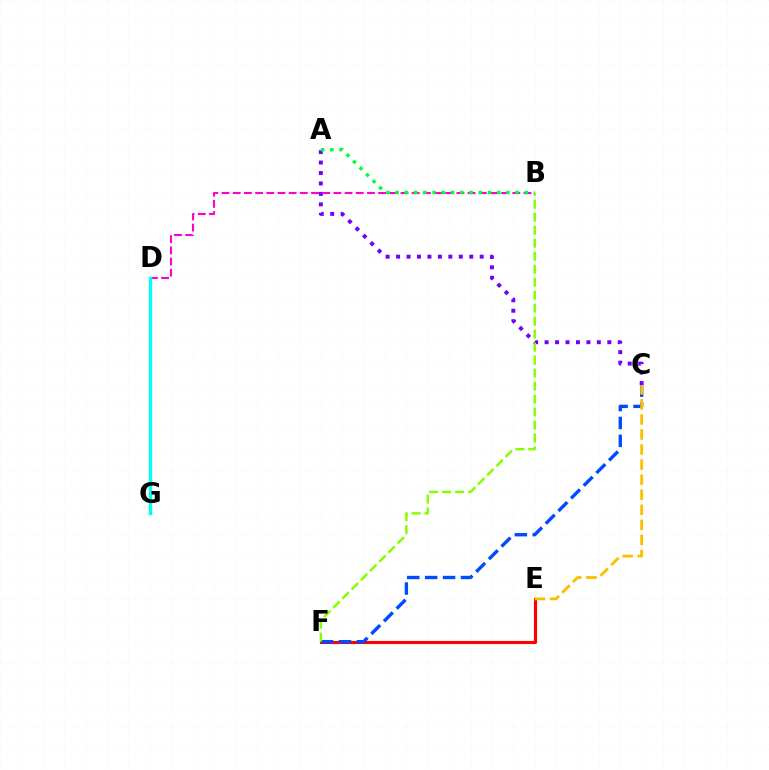{('A', 'C'): [{'color': '#7200ff', 'line_style': 'dotted', 'thickness': 2.84}], ('E', 'F'): [{'color': '#ff0000', 'line_style': 'solid', 'thickness': 2.25}], ('C', 'F'): [{'color': '#004bff', 'line_style': 'dashed', 'thickness': 2.43}], ('B', 'F'): [{'color': '#84ff00', 'line_style': 'dashed', 'thickness': 1.76}], ('B', 'D'): [{'color': '#ff00cf', 'line_style': 'dashed', 'thickness': 1.52}], ('C', 'E'): [{'color': '#ffbd00', 'line_style': 'dashed', 'thickness': 2.05}], ('A', 'B'): [{'color': '#00ff39', 'line_style': 'dotted', 'thickness': 2.51}], ('D', 'G'): [{'color': '#00fff6', 'line_style': 'solid', 'thickness': 2.45}]}